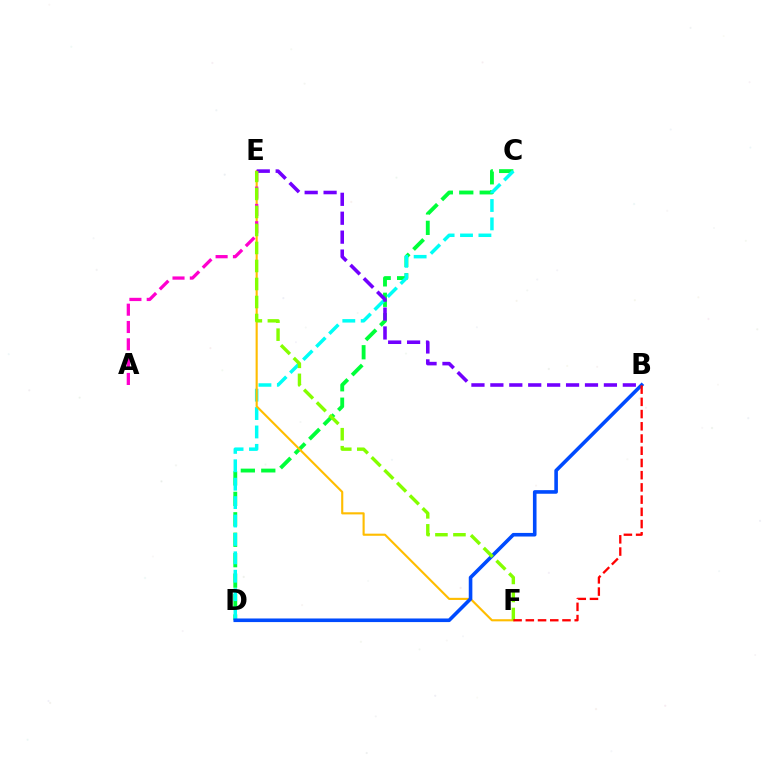{('C', 'D'): [{'color': '#00ff39', 'line_style': 'dashed', 'thickness': 2.78}, {'color': '#00fff6', 'line_style': 'dashed', 'thickness': 2.5}], ('E', 'F'): [{'color': '#ffbd00', 'line_style': 'solid', 'thickness': 1.53}, {'color': '#84ff00', 'line_style': 'dashed', 'thickness': 2.45}], ('B', 'D'): [{'color': '#004bff', 'line_style': 'solid', 'thickness': 2.59}], ('B', 'E'): [{'color': '#7200ff', 'line_style': 'dashed', 'thickness': 2.57}], ('A', 'E'): [{'color': '#ff00cf', 'line_style': 'dashed', 'thickness': 2.35}], ('B', 'F'): [{'color': '#ff0000', 'line_style': 'dashed', 'thickness': 1.66}]}